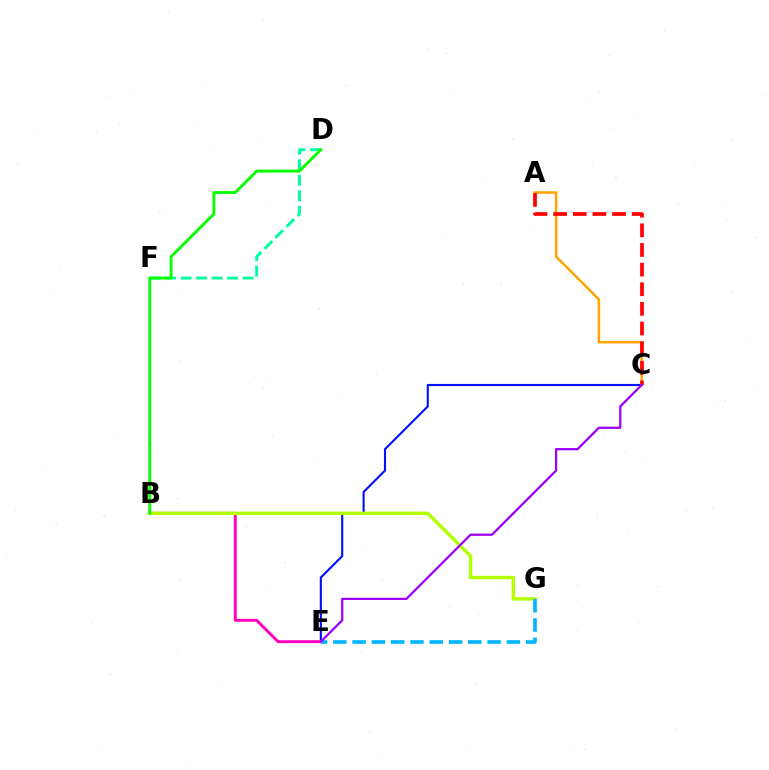{('C', 'E'): [{'color': '#0010ff', 'line_style': 'solid', 'thickness': 1.52}, {'color': '#9b00ff', 'line_style': 'solid', 'thickness': 1.62}], ('A', 'C'): [{'color': '#ffa500', 'line_style': 'solid', 'thickness': 1.81}, {'color': '#ff0000', 'line_style': 'dashed', 'thickness': 2.67}], ('D', 'F'): [{'color': '#00ff9d', 'line_style': 'dashed', 'thickness': 2.11}], ('B', 'E'): [{'color': '#ff00bd', 'line_style': 'solid', 'thickness': 2.1}], ('B', 'G'): [{'color': '#b3ff00', 'line_style': 'solid', 'thickness': 2.47}], ('E', 'G'): [{'color': '#00b5ff', 'line_style': 'dashed', 'thickness': 2.62}], ('B', 'D'): [{'color': '#08ff00', 'line_style': 'solid', 'thickness': 2.06}]}